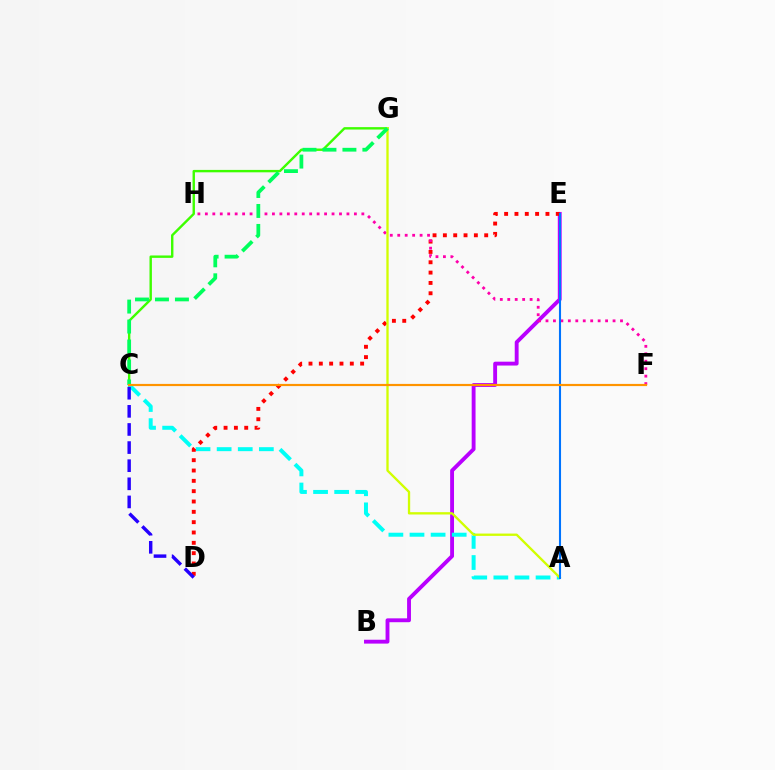{('B', 'E'): [{'color': '#b900ff', 'line_style': 'solid', 'thickness': 2.78}], ('A', 'C'): [{'color': '#00fff6', 'line_style': 'dashed', 'thickness': 2.87}], ('C', 'G'): [{'color': '#3dff00', 'line_style': 'solid', 'thickness': 1.73}, {'color': '#00ff5c', 'line_style': 'dashed', 'thickness': 2.71}], ('D', 'E'): [{'color': '#ff0000', 'line_style': 'dotted', 'thickness': 2.81}], ('C', 'D'): [{'color': '#2500ff', 'line_style': 'dashed', 'thickness': 2.46}], ('F', 'H'): [{'color': '#ff00ac', 'line_style': 'dotted', 'thickness': 2.02}], ('A', 'G'): [{'color': '#d1ff00', 'line_style': 'solid', 'thickness': 1.67}], ('A', 'E'): [{'color': '#0074ff', 'line_style': 'solid', 'thickness': 1.51}], ('C', 'F'): [{'color': '#ff9400', 'line_style': 'solid', 'thickness': 1.57}]}